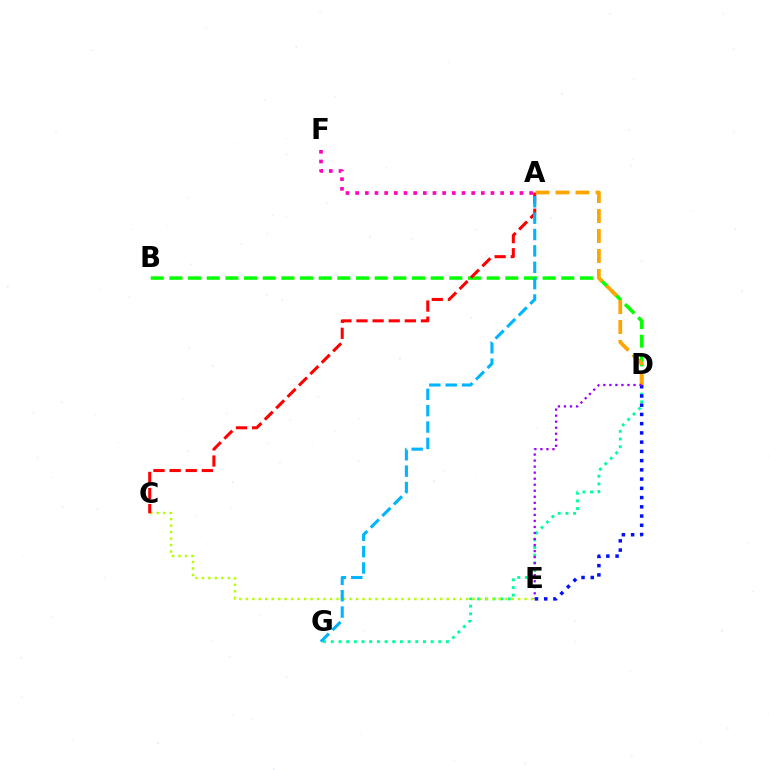{('A', 'F'): [{'color': '#ff00bd', 'line_style': 'dotted', 'thickness': 2.63}], ('D', 'G'): [{'color': '#00ff9d', 'line_style': 'dotted', 'thickness': 2.09}], ('C', 'E'): [{'color': '#b3ff00', 'line_style': 'dotted', 'thickness': 1.76}], ('B', 'D'): [{'color': '#08ff00', 'line_style': 'dashed', 'thickness': 2.53}], ('D', 'E'): [{'color': '#0010ff', 'line_style': 'dotted', 'thickness': 2.51}, {'color': '#9b00ff', 'line_style': 'dotted', 'thickness': 1.64}], ('A', 'C'): [{'color': '#ff0000', 'line_style': 'dashed', 'thickness': 2.19}], ('A', 'G'): [{'color': '#00b5ff', 'line_style': 'dashed', 'thickness': 2.22}], ('A', 'D'): [{'color': '#ffa500', 'line_style': 'dashed', 'thickness': 2.71}]}